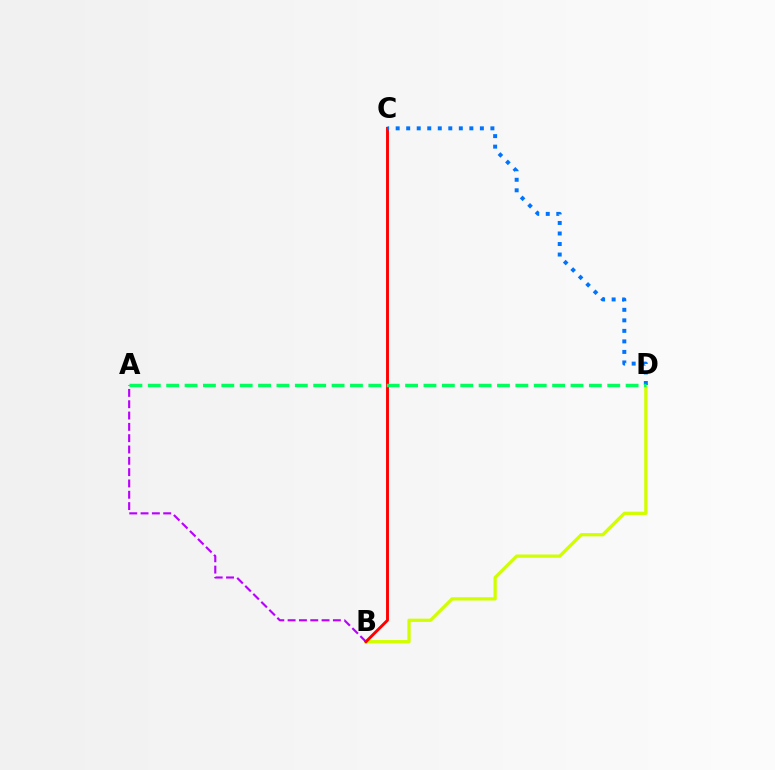{('B', 'D'): [{'color': '#d1ff00', 'line_style': 'solid', 'thickness': 2.35}], ('A', 'B'): [{'color': '#b900ff', 'line_style': 'dashed', 'thickness': 1.54}], ('B', 'C'): [{'color': '#ff0000', 'line_style': 'solid', 'thickness': 2.1}], ('C', 'D'): [{'color': '#0074ff', 'line_style': 'dotted', 'thickness': 2.86}], ('A', 'D'): [{'color': '#00ff5c', 'line_style': 'dashed', 'thickness': 2.5}]}